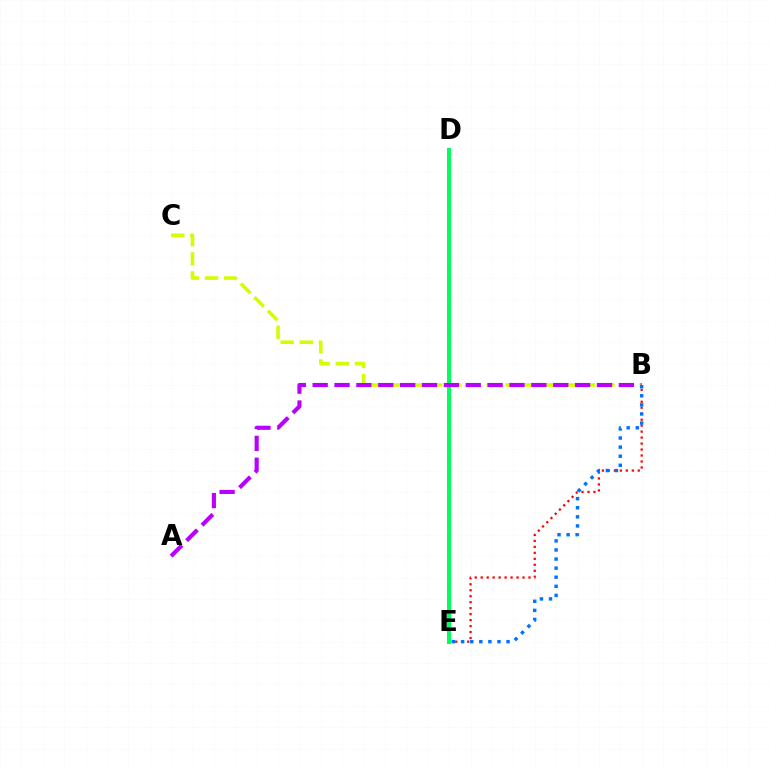{('B', 'E'): [{'color': '#ff0000', 'line_style': 'dotted', 'thickness': 1.62}, {'color': '#0074ff', 'line_style': 'dotted', 'thickness': 2.47}], ('D', 'E'): [{'color': '#00ff5c', 'line_style': 'solid', 'thickness': 2.89}], ('B', 'C'): [{'color': '#d1ff00', 'line_style': 'dashed', 'thickness': 2.6}], ('A', 'B'): [{'color': '#b900ff', 'line_style': 'dashed', 'thickness': 2.97}]}